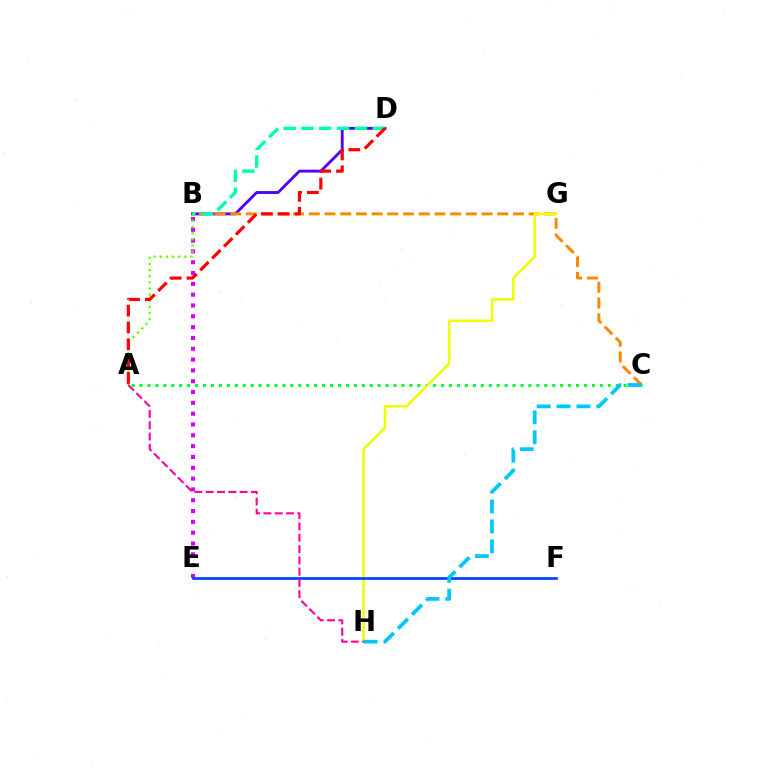{('B', 'D'): [{'color': '#4f00ff', 'line_style': 'solid', 'thickness': 2.07}, {'color': '#00ffaf', 'line_style': 'dashed', 'thickness': 2.42}], ('B', 'C'): [{'color': '#ff8800', 'line_style': 'dashed', 'thickness': 2.13}], ('B', 'E'): [{'color': '#d600ff', 'line_style': 'dotted', 'thickness': 2.94}], ('A', 'C'): [{'color': '#00ff27', 'line_style': 'dotted', 'thickness': 2.16}], ('G', 'H'): [{'color': '#eeff00', 'line_style': 'solid', 'thickness': 1.85}], ('E', 'F'): [{'color': '#003fff', 'line_style': 'solid', 'thickness': 1.93}], ('A', 'B'): [{'color': '#66ff00', 'line_style': 'dotted', 'thickness': 1.67}], ('C', 'H'): [{'color': '#00c7ff', 'line_style': 'dashed', 'thickness': 2.7}], ('A', 'D'): [{'color': '#ff0000', 'line_style': 'dashed', 'thickness': 2.29}], ('A', 'H'): [{'color': '#ff00a0', 'line_style': 'dashed', 'thickness': 1.53}]}